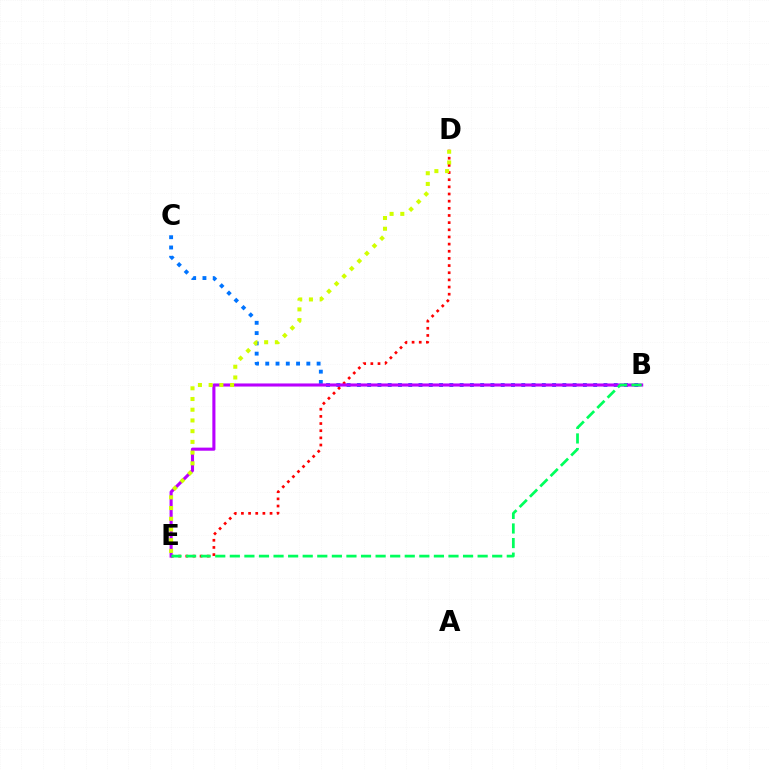{('B', 'C'): [{'color': '#0074ff', 'line_style': 'dotted', 'thickness': 2.79}], ('D', 'E'): [{'color': '#ff0000', 'line_style': 'dotted', 'thickness': 1.94}, {'color': '#d1ff00', 'line_style': 'dotted', 'thickness': 2.91}], ('B', 'E'): [{'color': '#b900ff', 'line_style': 'solid', 'thickness': 2.22}, {'color': '#00ff5c', 'line_style': 'dashed', 'thickness': 1.98}]}